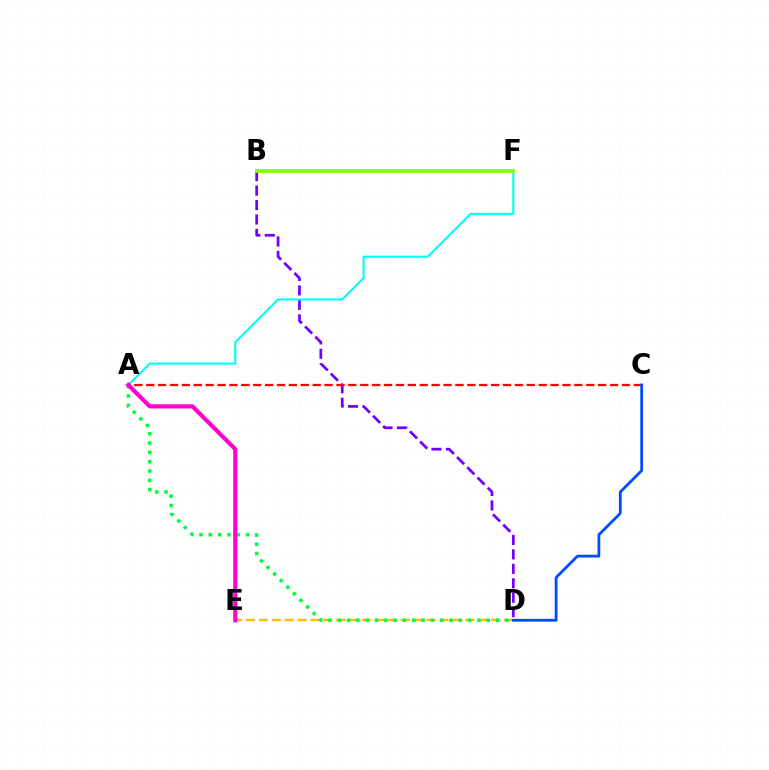{('B', 'D'): [{'color': '#7200ff', 'line_style': 'dashed', 'thickness': 1.96}], ('D', 'E'): [{'color': '#ffbd00', 'line_style': 'dashed', 'thickness': 1.75}], ('A', 'F'): [{'color': '#00fff6', 'line_style': 'solid', 'thickness': 1.51}], ('A', 'C'): [{'color': '#ff0000', 'line_style': 'dashed', 'thickness': 1.62}], ('A', 'D'): [{'color': '#00ff39', 'line_style': 'dotted', 'thickness': 2.53}], ('C', 'D'): [{'color': '#004bff', 'line_style': 'solid', 'thickness': 2.0}], ('B', 'F'): [{'color': '#84ff00', 'line_style': 'solid', 'thickness': 2.67}], ('A', 'E'): [{'color': '#ff00cf', 'line_style': 'solid', 'thickness': 2.98}]}